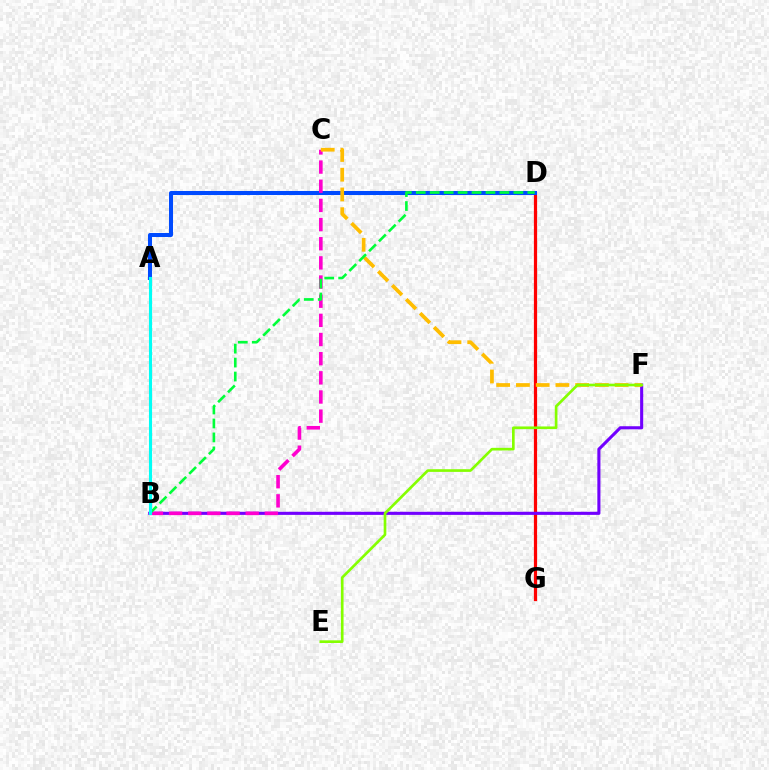{('D', 'G'): [{'color': '#ff0000', 'line_style': 'solid', 'thickness': 2.31}], ('B', 'F'): [{'color': '#7200ff', 'line_style': 'solid', 'thickness': 2.22}], ('A', 'D'): [{'color': '#004bff', 'line_style': 'solid', 'thickness': 2.9}], ('B', 'C'): [{'color': '#ff00cf', 'line_style': 'dashed', 'thickness': 2.6}], ('C', 'F'): [{'color': '#ffbd00', 'line_style': 'dashed', 'thickness': 2.68}], ('E', 'F'): [{'color': '#84ff00', 'line_style': 'solid', 'thickness': 1.91}], ('B', 'D'): [{'color': '#00ff39', 'line_style': 'dashed', 'thickness': 1.89}], ('A', 'B'): [{'color': '#00fff6', 'line_style': 'solid', 'thickness': 2.22}]}